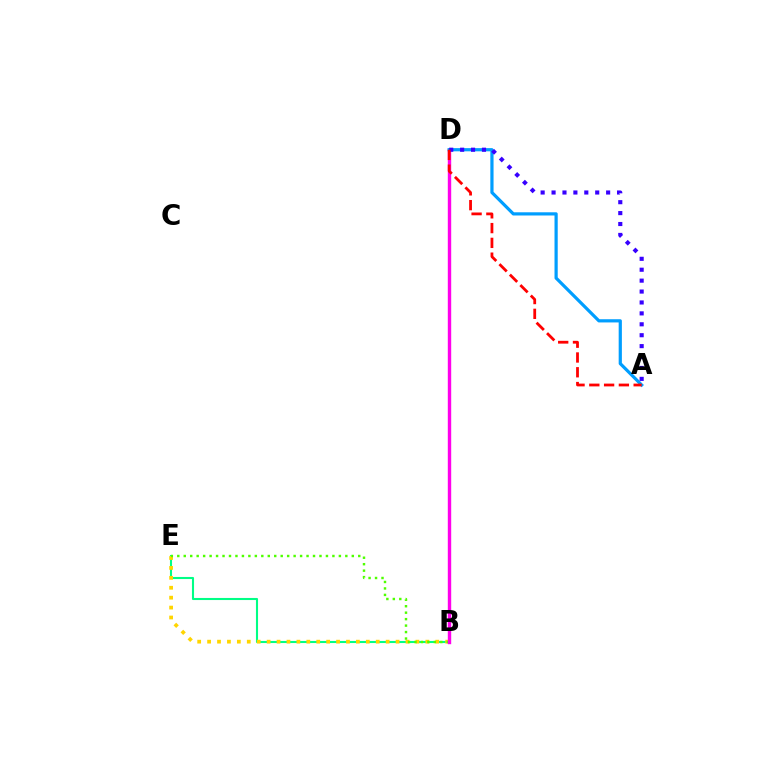{('B', 'E'): [{'color': '#00ff86', 'line_style': 'solid', 'thickness': 1.51}, {'color': '#ffd500', 'line_style': 'dotted', 'thickness': 2.7}, {'color': '#4fff00', 'line_style': 'dotted', 'thickness': 1.76}], ('B', 'D'): [{'color': '#ff00ed', 'line_style': 'solid', 'thickness': 2.45}], ('A', 'D'): [{'color': '#009eff', 'line_style': 'solid', 'thickness': 2.31}, {'color': '#3700ff', 'line_style': 'dotted', 'thickness': 2.97}, {'color': '#ff0000', 'line_style': 'dashed', 'thickness': 2.01}]}